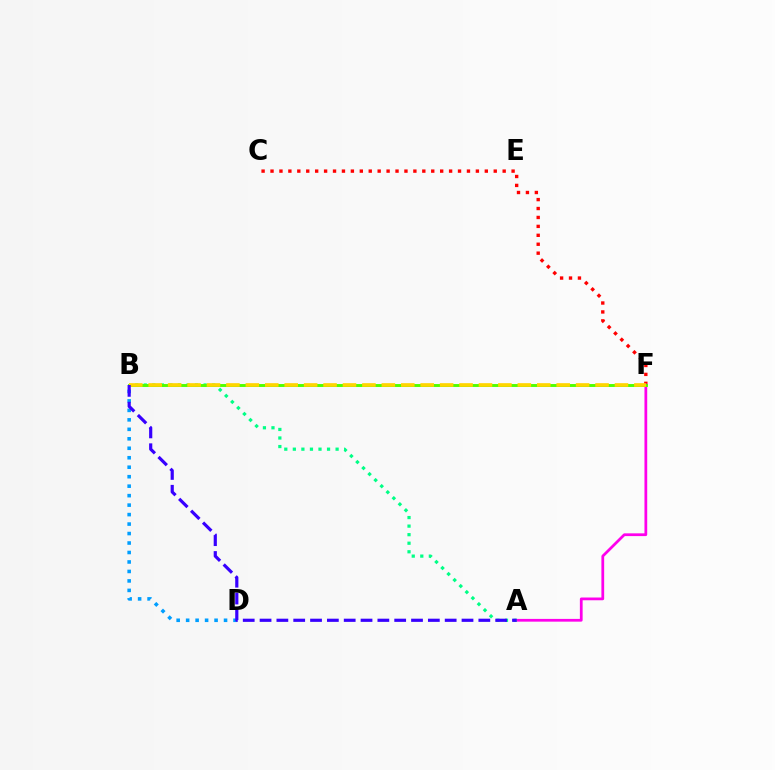{('C', 'F'): [{'color': '#ff0000', 'line_style': 'dotted', 'thickness': 2.43}], ('A', 'F'): [{'color': '#ff00ed', 'line_style': 'solid', 'thickness': 1.98}], ('B', 'D'): [{'color': '#009eff', 'line_style': 'dotted', 'thickness': 2.57}], ('A', 'B'): [{'color': '#00ff86', 'line_style': 'dotted', 'thickness': 2.32}, {'color': '#3700ff', 'line_style': 'dashed', 'thickness': 2.29}], ('B', 'F'): [{'color': '#4fff00', 'line_style': 'solid', 'thickness': 2.1}, {'color': '#ffd500', 'line_style': 'dashed', 'thickness': 2.64}]}